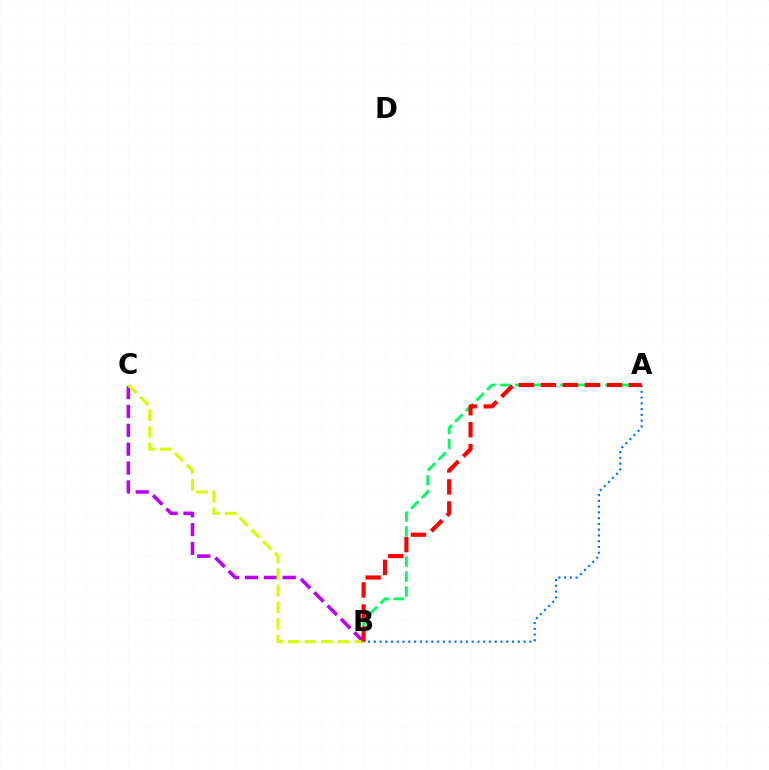{('B', 'C'): [{'color': '#b900ff', 'line_style': 'dashed', 'thickness': 2.56}, {'color': '#d1ff00', 'line_style': 'dashed', 'thickness': 2.26}], ('A', 'B'): [{'color': '#00ff5c', 'line_style': 'dashed', 'thickness': 2.04}, {'color': '#0074ff', 'line_style': 'dotted', 'thickness': 1.57}, {'color': '#ff0000', 'line_style': 'dashed', 'thickness': 2.99}]}